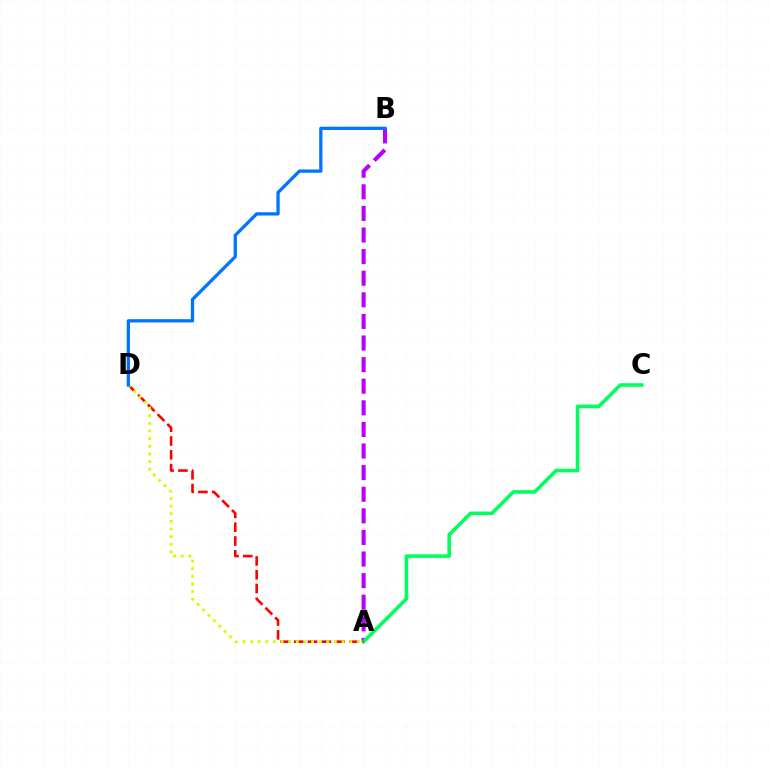{('A', 'B'): [{'color': '#b900ff', 'line_style': 'dashed', 'thickness': 2.93}], ('A', 'C'): [{'color': '#00ff5c', 'line_style': 'solid', 'thickness': 2.57}], ('A', 'D'): [{'color': '#ff0000', 'line_style': 'dashed', 'thickness': 1.87}, {'color': '#d1ff00', 'line_style': 'dotted', 'thickness': 2.07}], ('B', 'D'): [{'color': '#0074ff', 'line_style': 'solid', 'thickness': 2.36}]}